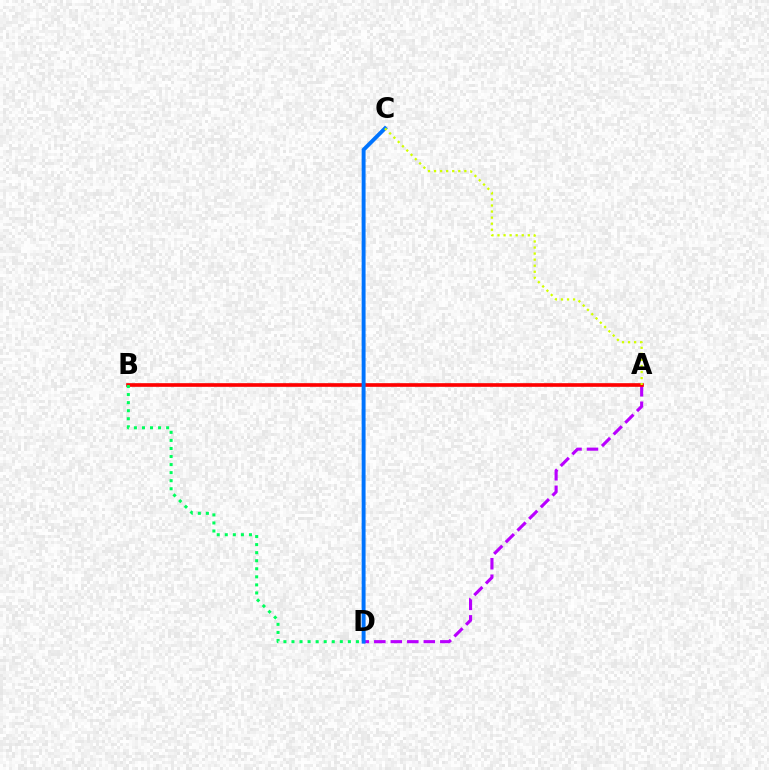{('A', 'D'): [{'color': '#b900ff', 'line_style': 'dashed', 'thickness': 2.24}], ('A', 'B'): [{'color': '#ff0000', 'line_style': 'solid', 'thickness': 2.63}], ('C', 'D'): [{'color': '#0074ff', 'line_style': 'solid', 'thickness': 2.82}], ('B', 'D'): [{'color': '#00ff5c', 'line_style': 'dotted', 'thickness': 2.19}], ('A', 'C'): [{'color': '#d1ff00', 'line_style': 'dotted', 'thickness': 1.65}]}